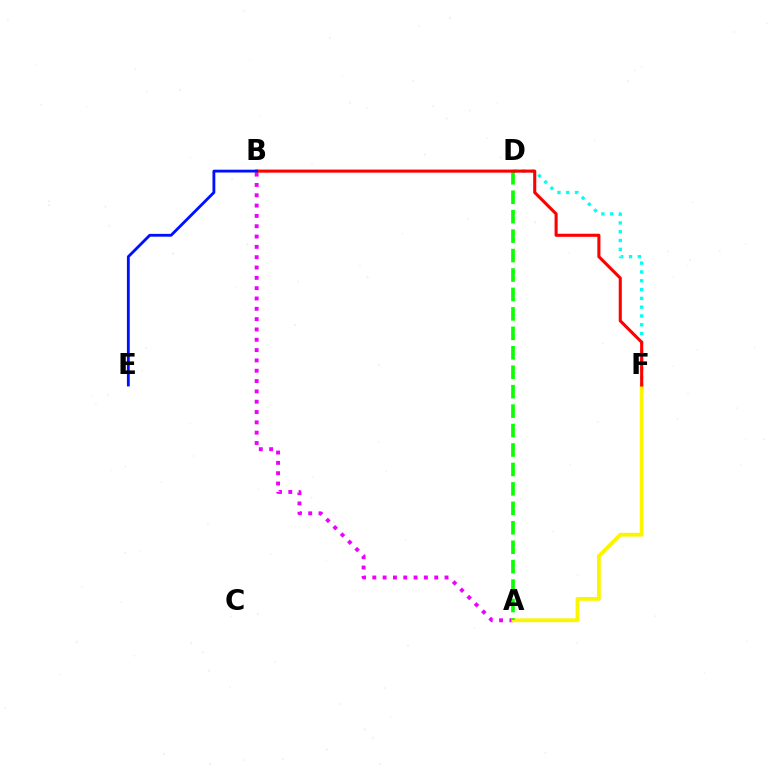{('A', 'B'): [{'color': '#ee00ff', 'line_style': 'dotted', 'thickness': 2.8}], ('A', 'F'): [{'color': '#fcf500', 'line_style': 'solid', 'thickness': 2.75}], ('D', 'F'): [{'color': '#00fff6', 'line_style': 'dotted', 'thickness': 2.39}], ('A', 'D'): [{'color': '#08ff00', 'line_style': 'dashed', 'thickness': 2.64}], ('B', 'F'): [{'color': '#ff0000', 'line_style': 'solid', 'thickness': 2.22}], ('B', 'E'): [{'color': '#0010ff', 'line_style': 'solid', 'thickness': 2.04}]}